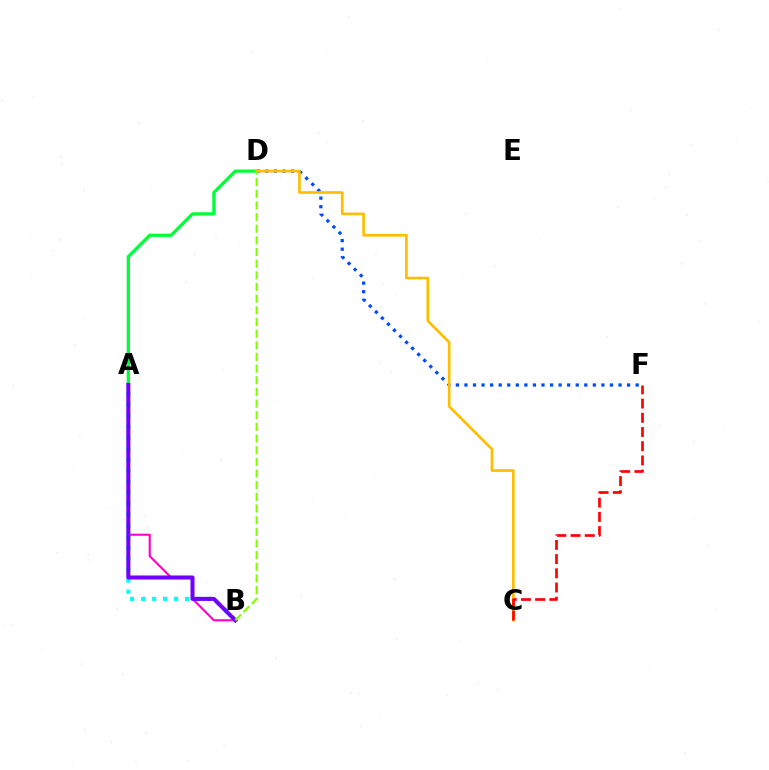{('A', 'B'): [{'color': '#ff00cf', 'line_style': 'solid', 'thickness': 1.53}, {'color': '#00fff6', 'line_style': 'dotted', 'thickness': 2.99}, {'color': '#7200ff', 'line_style': 'solid', 'thickness': 2.92}], ('D', 'F'): [{'color': '#004bff', 'line_style': 'dotted', 'thickness': 2.33}], ('A', 'D'): [{'color': '#00ff39', 'line_style': 'solid', 'thickness': 2.33}], ('C', 'D'): [{'color': '#ffbd00', 'line_style': 'solid', 'thickness': 1.92}], ('B', 'D'): [{'color': '#84ff00', 'line_style': 'dashed', 'thickness': 1.58}], ('C', 'F'): [{'color': '#ff0000', 'line_style': 'dashed', 'thickness': 1.93}]}